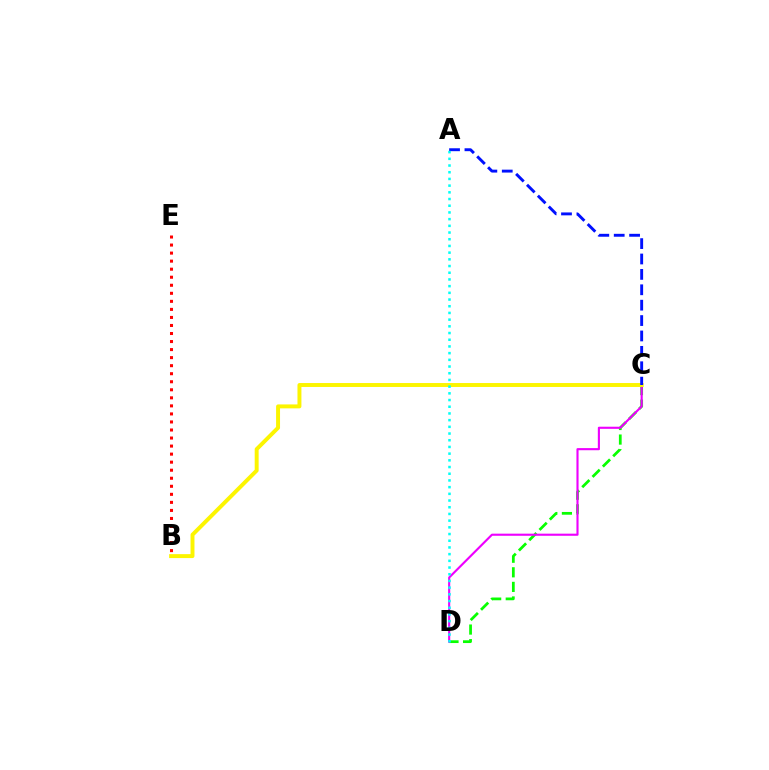{('C', 'D'): [{'color': '#08ff00', 'line_style': 'dashed', 'thickness': 1.98}, {'color': '#ee00ff', 'line_style': 'solid', 'thickness': 1.53}], ('B', 'C'): [{'color': '#fcf500', 'line_style': 'solid', 'thickness': 2.84}], ('A', 'C'): [{'color': '#0010ff', 'line_style': 'dashed', 'thickness': 2.09}], ('A', 'D'): [{'color': '#00fff6', 'line_style': 'dotted', 'thickness': 1.82}], ('B', 'E'): [{'color': '#ff0000', 'line_style': 'dotted', 'thickness': 2.18}]}